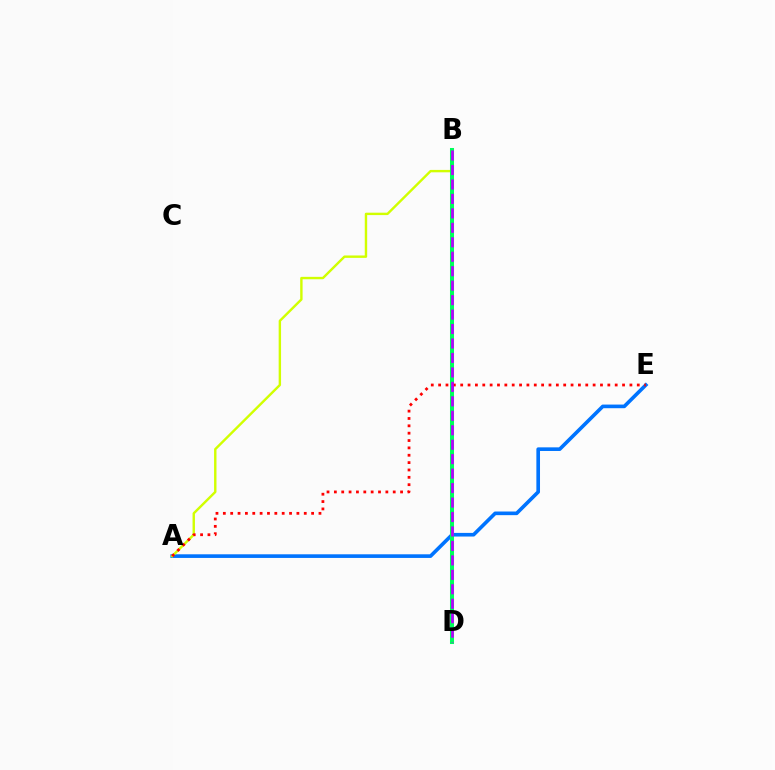{('A', 'E'): [{'color': '#0074ff', 'line_style': 'solid', 'thickness': 2.62}, {'color': '#ff0000', 'line_style': 'dotted', 'thickness': 2.0}], ('A', 'B'): [{'color': '#d1ff00', 'line_style': 'solid', 'thickness': 1.73}], ('B', 'D'): [{'color': '#00ff5c', 'line_style': 'solid', 'thickness': 2.91}, {'color': '#b900ff', 'line_style': 'dashed', 'thickness': 1.96}]}